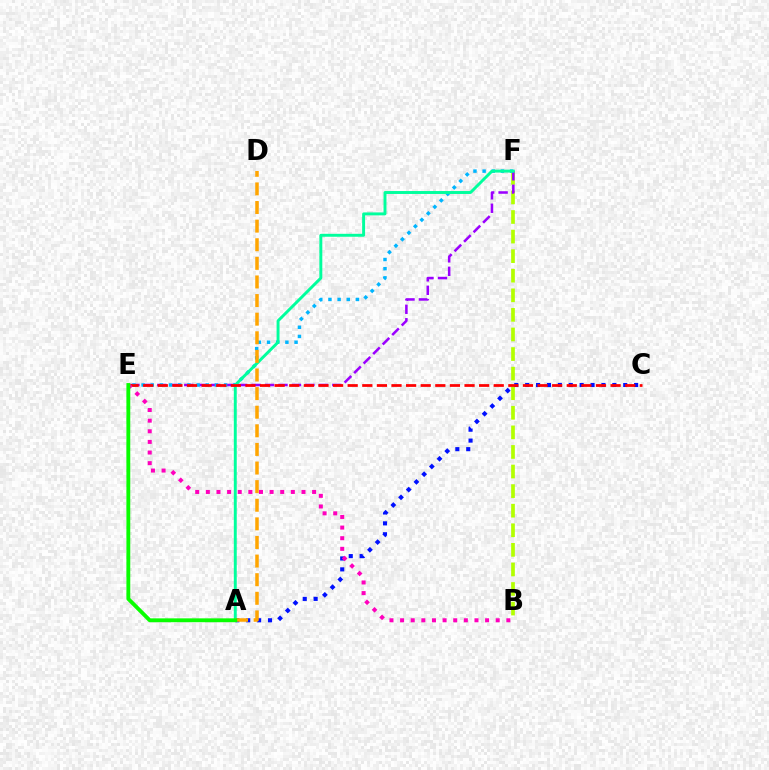{('B', 'F'): [{'color': '#b3ff00', 'line_style': 'dashed', 'thickness': 2.66}], ('E', 'F'): [{'color': '#9b00ff', 'line_style': 'dashed', 'thickness': 1.83}, {'color': '#00b5ff', 'line_style': 'dotted', 'thickness': 2.49}], ('A', 'C'): [{'color': '#0010ff', 'line_style': 'dotted', 'thickness': 2.96}], ('A', 'F'): [{'color': '#00ff9d', 'line_style': 'solid', 'thickness': 2.11}], ('C', 'E'): [{'color': '#ff0000', 'line_style': 'dashed', 'thickness': 1.98}], ('A', 'D'): [{'color': '#ffa500', 'line_style': 'dashed', 'thickness': 2.53}], ('B', 'E'): [{'color': '#ff00bd', 'line_style': 'dotted', 'thickness': 2.89}], ('A', 'E'): [{'color': '#08ff00', 'line_style': 'solid', 'thickness': 2.77}]}